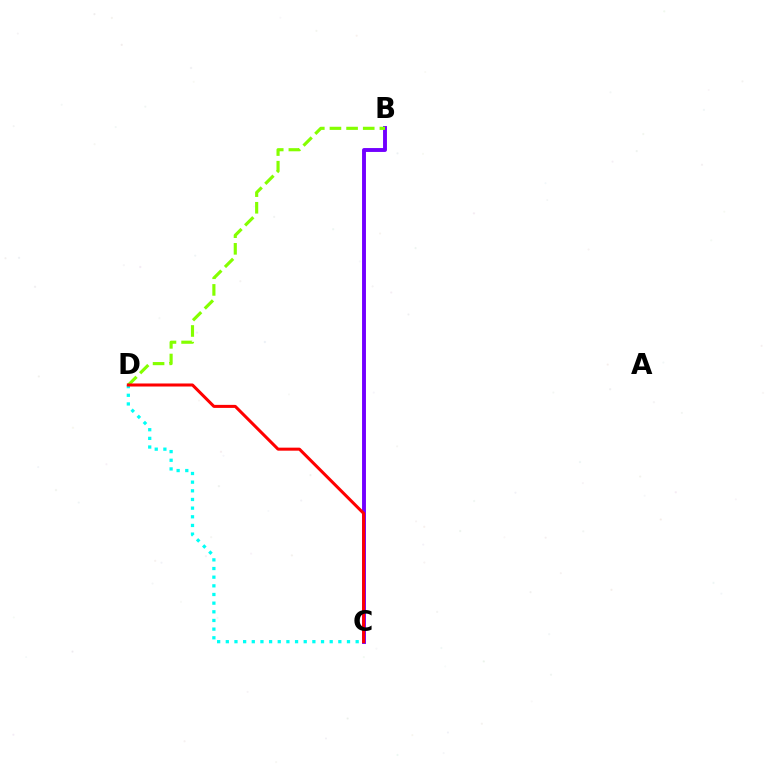{('B', 'C'): [{'color': '#7200ff', 'line_style': 'solid', 'thickness': 2.8}], ('B', 'D'): [{'color': '#84ff00', 'line_style': 'dashed', 'thickness': 2.26}], ('C', 'D'): [{'color': '#00fff6', 'line_style': 'dotted', 'thickness': 2.35}, {'color': '#ff0000', 'line_style': 'solid', 'thickness': 2.18}]}